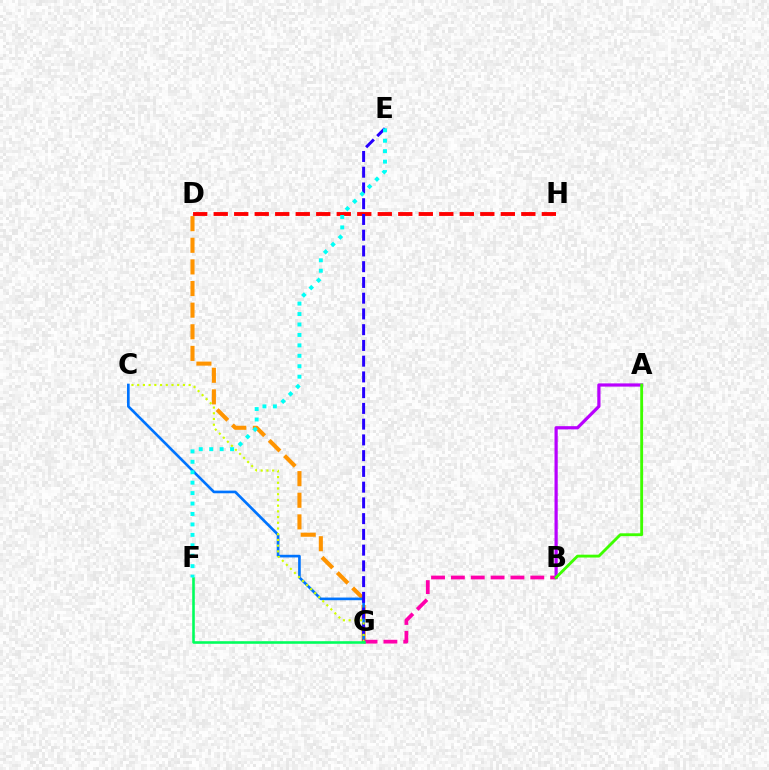{('D', 'G'): [{'color': '#ff9400', 'line_style': 'dashed', 'thickness': 2.94}], ('B', 'G'): [{'color': '#ff00ac', 'line_style': 'dashed', 'thickness': 2.7}], ('C', 'G'): [{'color': '#0074ff', 'line_style': 'solid', 'thickness': 1.92}, {'color': '#d1ff00', 'line_style': 'dotted', 'thickness': 1.55}], ('D', 'H'): [{'color': '#ff0000', 'line_style': 'dashed', 'thickness': 2.79}], ('A', 'B'): [{'color': '#b900ff', 'line_style': 'solid', 'thickness': 2.31}, {'color': '#3dff00', 'line_style': 'solid', 'thickness': 2.05}], ('E', 'G'): [{'color': '#2500ff', 'line_style': 'dashed', 'thickness': 2.14}], ('F', 'G'): [{'color': '#00ff5c', 'line_style': 'solid', 'thickness': 1.86}], ('E', 'F'): [{'color': '#00fff6', 'line_style': 'dotted', 'thickness': 2.84}]}